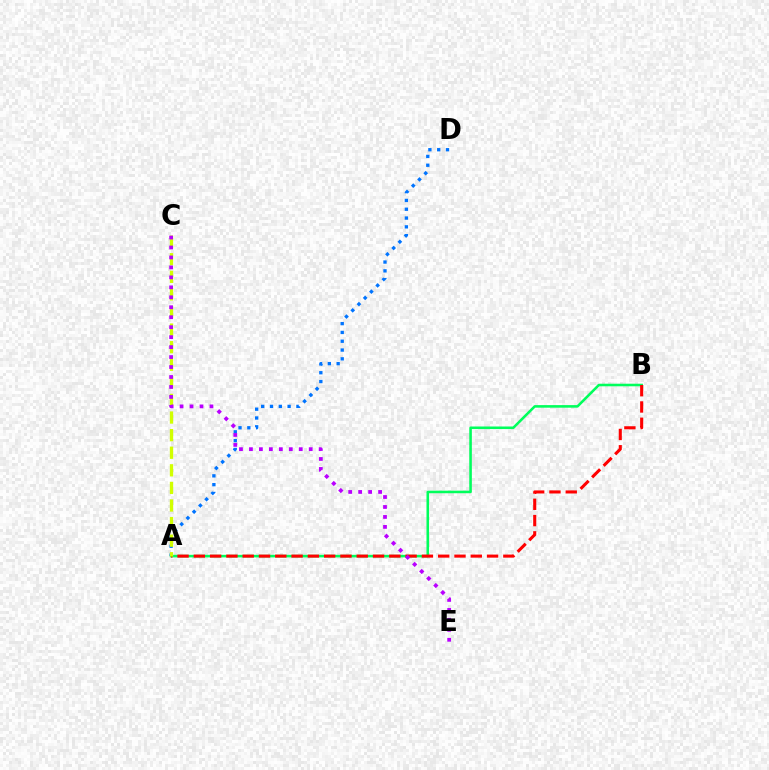{('A', 'D'): [{'color': '#0074ff', 'line_style': 'dotted', 'thickness': 2.39}], ('A', 'B'): [{'color': '#00ff5c', 'line_style': 'solid', 'thickness': 1.85}, {'color': '#ff0000', 'line_style': 'dashed', 'thickness': 2.21}], ('A', 'C'): [{'color': '#d1ff00', 'line_style': 'dashed', 'thickness': 2.39}], ('C', 'E'): [{'color': '#b900ff', 'line_style': 'dotted', 'thickness': 2.71}]}